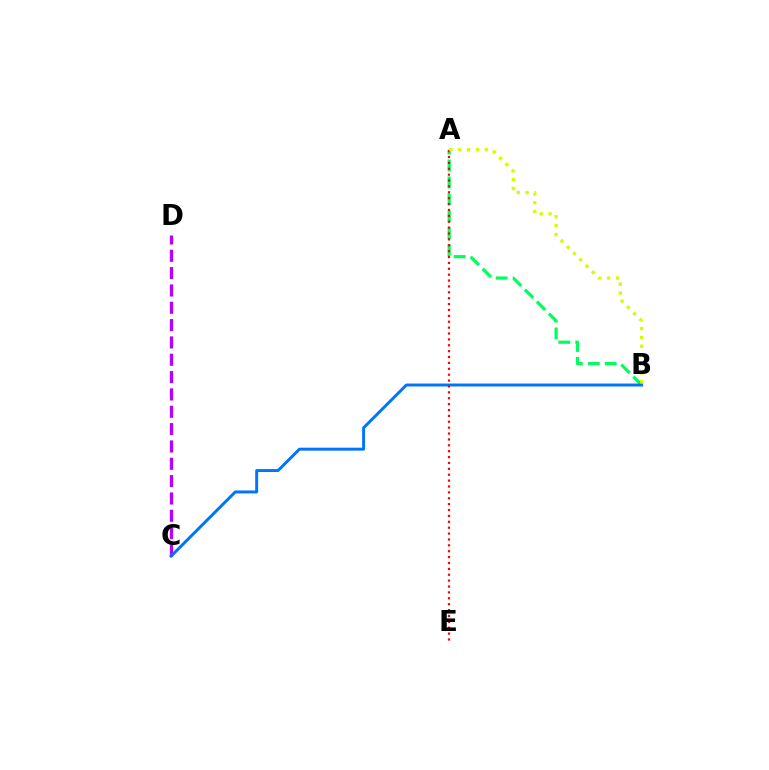{('A', 'B'): [{'color': '#00ff5c', 'line_style': 'dashed', 'thickness': 2.3}, {'color': '#d1ff00', 'line_style': 'dotted', 'thickness': 2.41}], ('C', 'D'): [{'color': '#b900ff', 'line_style': 'dashed', 'thickness': 2.35}], ('B', 'C'): [{'color': '#0074ff', 'line_style': 'solid', 'thickness': 2.12}], ('A', 'E'): [{'color': '#ff0000', 'line_style': 'dotted', 'thickness': 1.6}]}